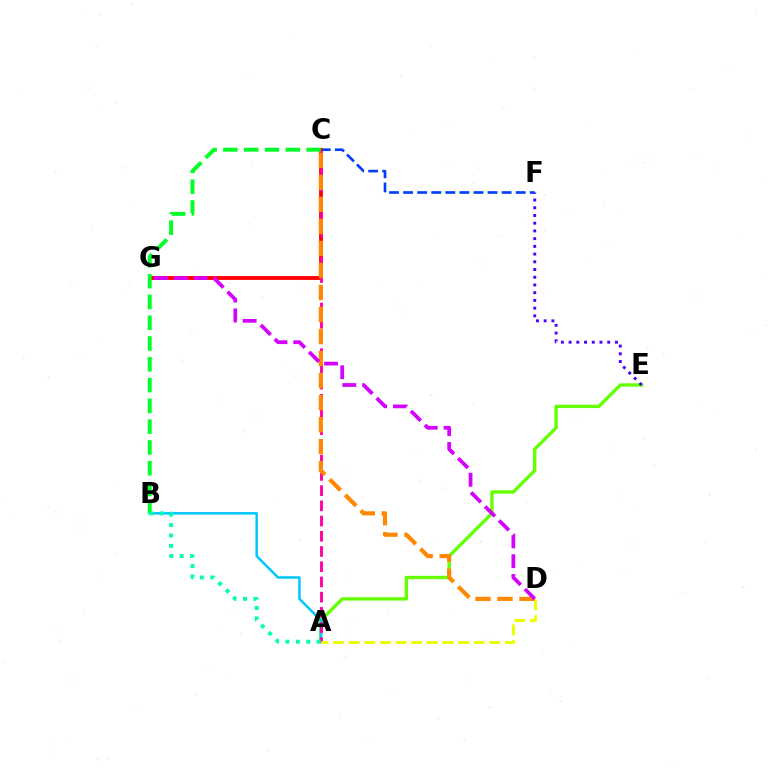{('A', 'E'): [{'color': '#66ff00', 'line_style': 'solid', 'thickness': 2.42}], ('C', 'F'): [{'color': '#003fff', 'line_style': 'dashed', 'thickness': 1.91}], ('A', 'B'): [{'color': '#00c7ff', 'line_style': 'solid', 'thickness': 1.8}, {'color': '#00ffaf', 'line_style': 'dotted', 'thickness': 2.82}], ('C', 'G'): [{'color': '#ff0000', 'line_style': 'solid', 'thickness': 2.76}], ('A', 'C'): [{'color': '#ff00a0', 'line_style': 'dashed', 'thickness': 2.07}], ('E', 'F'): [{'color': '#4f00ff', 'line_style': 'dotted', 'thickness': 2.1}], ('A', 'D'): [{'color': '#eeff00', 'line_style': 'dashed', 'thickness': 2.12}], ('C', 'D'): [{'color': '#ff8800', 'line_style': 'dashed', 'thickness': 2.99}], ('D', 'G'): [{'color': '#d600ff', 'line_style': 'dashed', 'thickness': 2.69}], ('B', 'C'): [{'color': '#00ff27', 'line_style': 'dashed', 'thickness': 2.82}]}